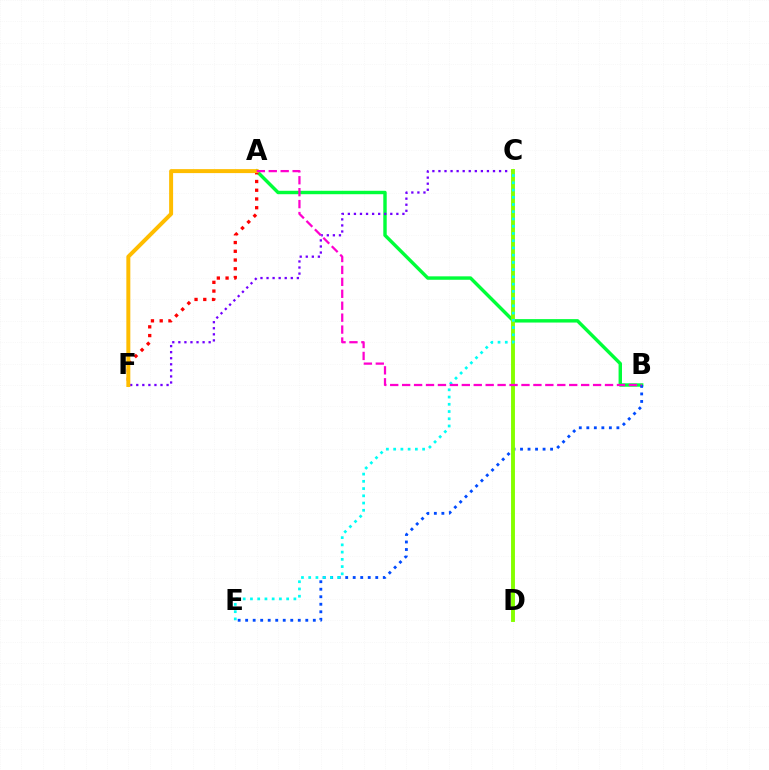{('A', 'B'): [{'color': '#00ff39', 'line_style': 'solid', 'thickness': 2.47}, {'color': '#ff00cf', 'line_style': 'dashed', 'thickness': 1.62}], ('A', 'F'): [{'color': '#ff0000', 'line_style': 'dotted', 'thickness': 2.37}, {'color': '#ffbd00', 'line_style': 'solid', 'thickness': 2.86}], ('C', 'F'): [{'color': '#7200ff', 'line_style': 'dotted', 'thickness': 1.65}], ('B', 'E'): [{'color': '#004bff', 'line_style': 'dotted', 'thickness': 2.04}], ('C', 'D'): [{'color': '#84ff00', 'line_style': 'solid', 'thickness': 2.81}], ('C', 'E'): [{'color': '#00fff6', 'line_style': 'dotted', 'thickness': 1.97}]}